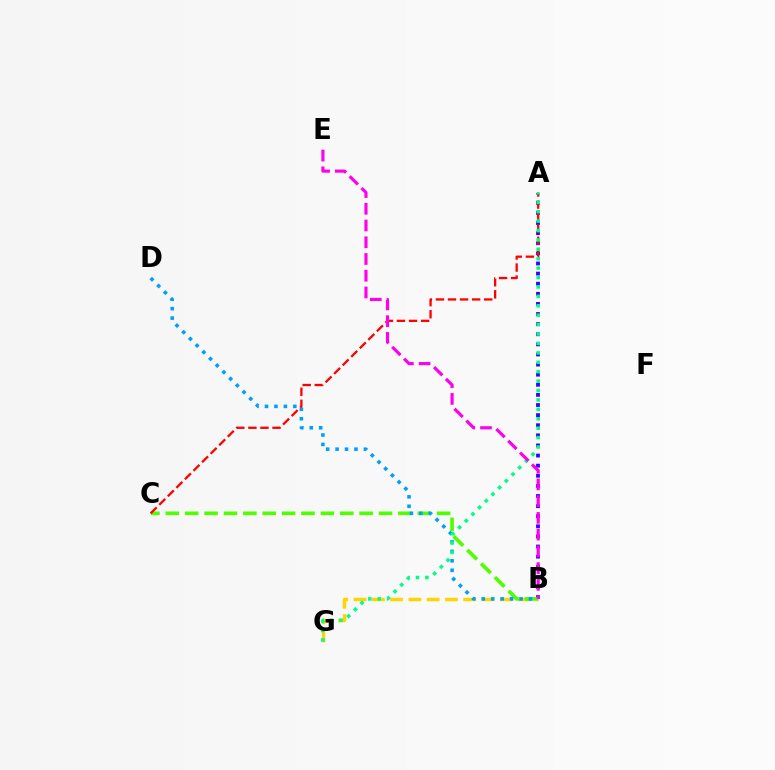{('A', 'B'): [{'color': '#3700ff', 'line_style': 'dotted', 'thickness': 2.75}], ('B', 'G'): [{'color': '#ffd500', 'line_style': 'dashed', 'thickness': 2.48}], ('B', 'C'): [{'color': '#4fff00', 'line_style': 'dashed', 'thickness': 2.63}], ('B', 'D'): [{'color': '#009eff', 'line_style': 'dotted', 'thickness': 2.57}], ('A', 'C'): [{'color': '#ff0000', 'line_style': 'dashed', 'thickness': 1.64}], ('A', 'G'): [{'color': '#00ff86', 'line_style': 'dotted', 'thickness': 2.56}], ('B', 'E'): [{'color': '#ff00ed', 'line_style': 'dashed', 'thickness': 2.27}]}